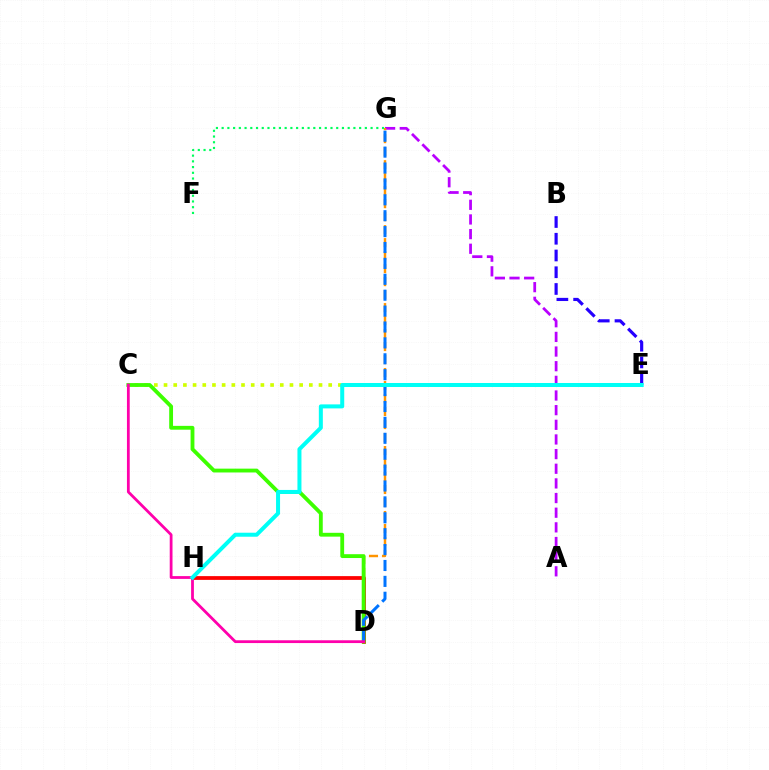{('A', 'G'): [{'color': '#b900ff', 'line_style': 'dashed', 'thickness': 1.99}], ('C', 'E'): [{'color': '#d1ff00', 'line_style': 'dotted', 'thickness': 2.63}], ('D', 'G'): [{'color': '#ff9400', 'line_style': 'dashed', 'thickness': 1.77}, {'color': '#0074ff', 'line_style': 'dashed', 'thickness': 2.16}], ('D', 'H'): [{'color': '#ff0000', 'line_style': 'solid', 'thickness': 2.71}], ('C', 'D'): [{'color': '#3dff00', 'line_style': 'solid', 'thickness': 2.76}, {'color': '#ff00ac', 'line_style': 'solid', 'thickness': 2.01}], ('B', 'E'): [{'color': '#2500ff', 'line_style': 'dashed', 'thickness': 2.27}], ('F', 'G'): [{'color': '#00ff5c', 'line_style': 'dotted', 'thickness': 1.56}], ('E', 'H'): [{'color': '#00fff6', 'line_style': 'solid', 'thickness': 2.89}]}